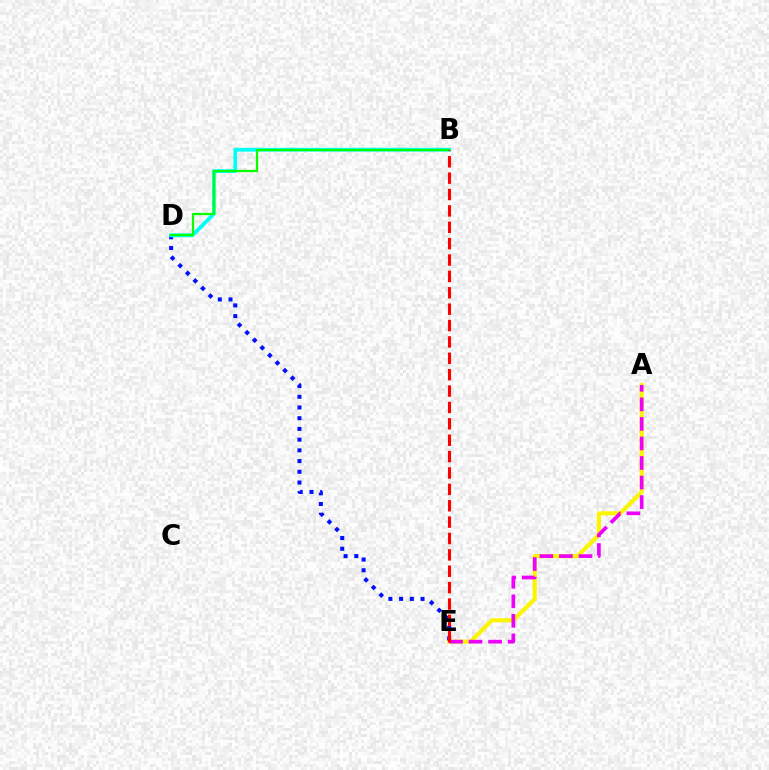{('A', 'E'): [{'color': '#fcf500', 'line_style': 'solid', 'thickness': 2.95}, {'color': '#ee00ff', 'line_style': 'dashed', 'thickness': 2.66}], ('D', 'E'): [{'color': '#0010ff', 'line_style': 'dotted', 'thickness': 2.91}], ('B', 'D'): [{'color': '#00fff6', 'line_style': 'solid', 'thickness': 2.73}, {'color': '#08ff00', 'line_style': 'solid', 'thickness': 1.6}], ('B', 'E'): [{'color': '#ff0000', 'line_style': 'dashed', 'thickness': 2.23}]}